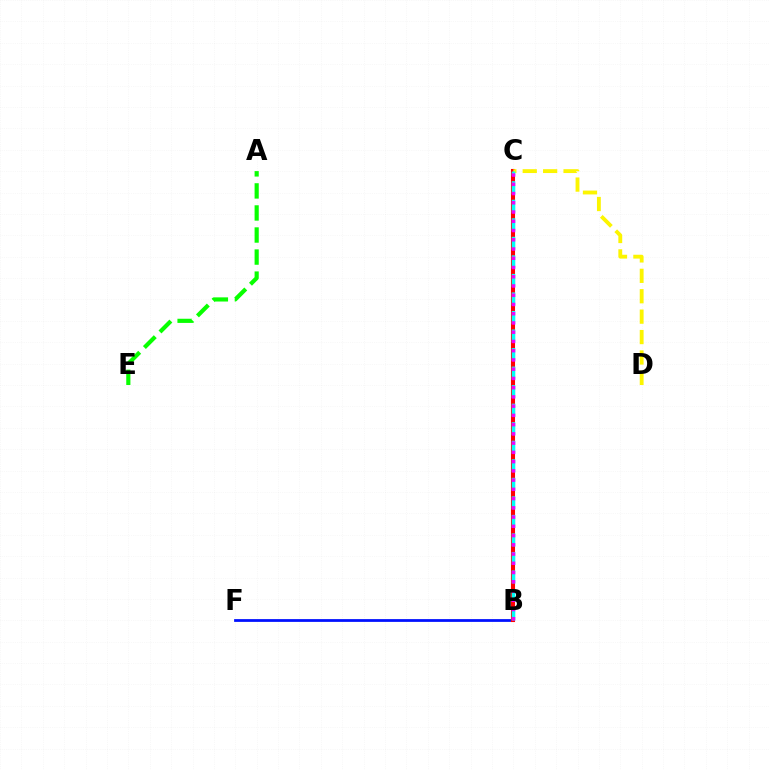{('A', 'E'): [{'color': '#08ff00', 'line_style': 'dashed', 'thickness': 3.0}], ('B', 'F'): [{'color': '#0010ff', 'line_style': 'solid', 'thickness': 1.99}], ('B', 'C'): [{'color': '#ff0000', 'line_style': 'solid', 'thickness': 2.94}, {'color': '#00fff6', 'line_style': 'dashed', 'thickness': 2.52}, {'color': '#ee00ff', 'line_style': 'dotted', 'thickness': 2.51}], ('C', 'D'): [{'color': '#fcf500', 'line_style': 'dashed', 'thickness': 2.77}]}